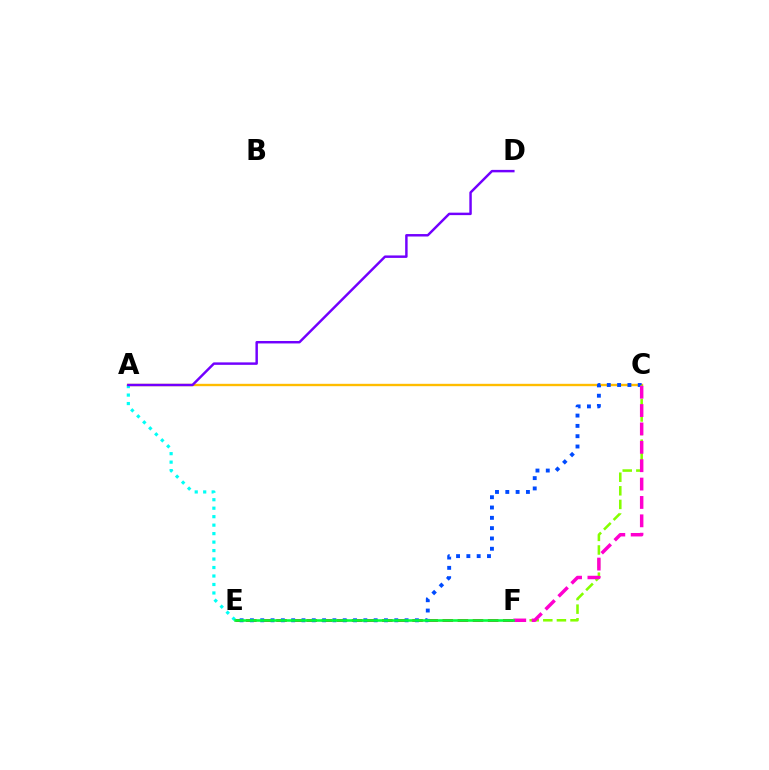{('A', 'C'): [{'color': '#ffbd00', 'line_style': 'solid', 'thickness': 1.7}], ('A', 'E'): [{'color': '#00fff6', 'line_style': 'dotted', 'thickness': 2.3}], ('E', 'F'): [{'color': '#ff0000', 'line_style': 'dashed', 'thickness': 2.05}, {'color': '#00ff39', 'line_style': 'solid', 'thickness': 1.84}], ('C', 'E'): [{'color': '#004bff', 'line_style': 'dotted', 'thickness': 2.8}], ('C', 'F'): [{'color': '#84ff00', 'line_style': 'dashed', 'thickness': 1.85}, {'color': '#ff00cf', 'line_style': 'dashed', 'thickness': 2.5}], ('A', 'D'): [{'color': '#7200ff', 'line_style': 'solid', 'thickness': 1.77}]}